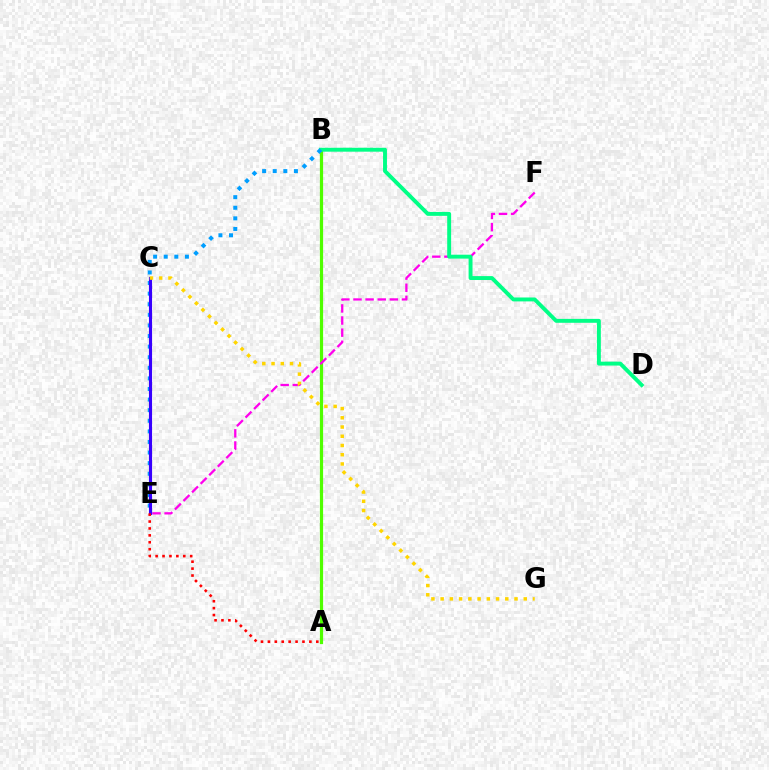{('A', 'B'): [{'color': '#4fff00', 'line_style': 'solid', 'thickness': 2.31}], ('E', 'F'): [{'color': '#ff00ed', 'line_style': 'dashed', 'thickness': 1.65}], ('B', 'D'): [{'color': '#00ff86', 'line_style': 'solid', 'thickness': 2.81}], ('B', 'E'): [{'color': '#009eff', 'line_style': 'dotted', 'thickness': 2.88}], ('C', 'E'): [{'color': '#3700ff', 'line_style': 'solid', 'thickness': 2.25}], ('A', 'E'): [{'color': '#ff0000', 'line_style': 'dotted', 'thickness': 1.88}], ('C', 'G'): [{'color': '#ffd500', 'line_style': 'dotted', 'thickness': 2.51}]}